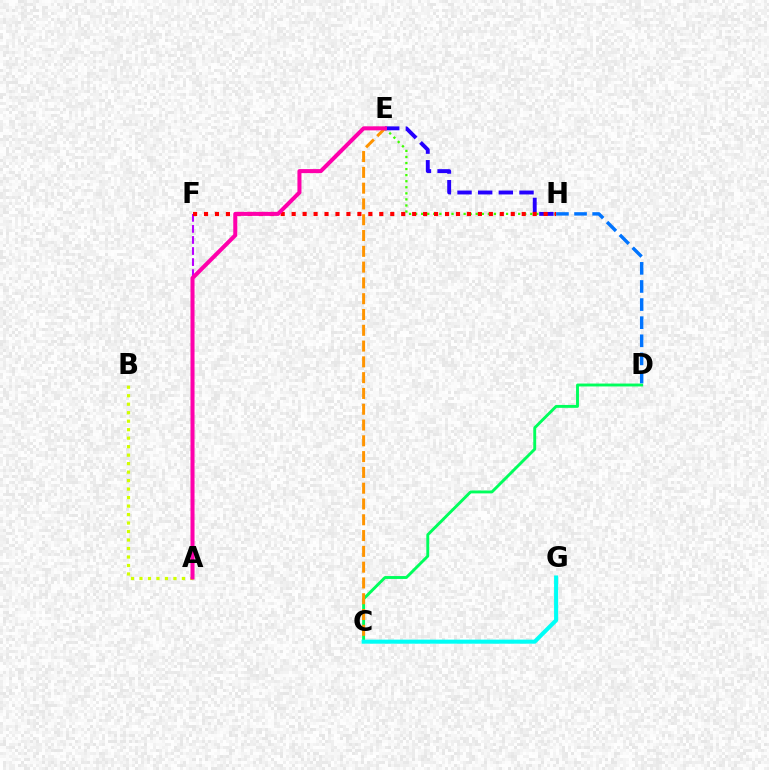{('C', 'D'): [{'color': '#00ff5c', 'line_style': 'solid', 'thickness': 2.09}], ('A', 'F'): [{'color': '#b900ff', 'line_style': 'dashed', 'thickness': 1.5}], ('E', 'H'): [{'color': '#3dff00', 'line_style': 'dotted', 'thickness': 1.65}, {'color': '#2500ff', 'line_style': 'dashed', 'thickness': 2.81}], ('F', 'H'): [{'color': '#ff0000', 'line_style': 'dotted', 'thickness': 2.98}], ('D', 'H'): [{'color': '#0074ff', 'line_style': 'dashed', 'thickness': 2.46}], ('C', 'E'): [{'color': '#ff9400', 'line_style': 'dashed', 'thickness': 2.15}], ('A', 'B'): [{'color': '#d1ff00', 'line_style': 'dotted', 'thickness': 2.31}], ('A', 'E'): [{'color': '#ff00ac', 'line_style': 'solid', 'thickness': 2.9}], ('C', 'G'): [{'color': '#00fff6', 'line_style': 'solid', 'thickness': 2.93}]}